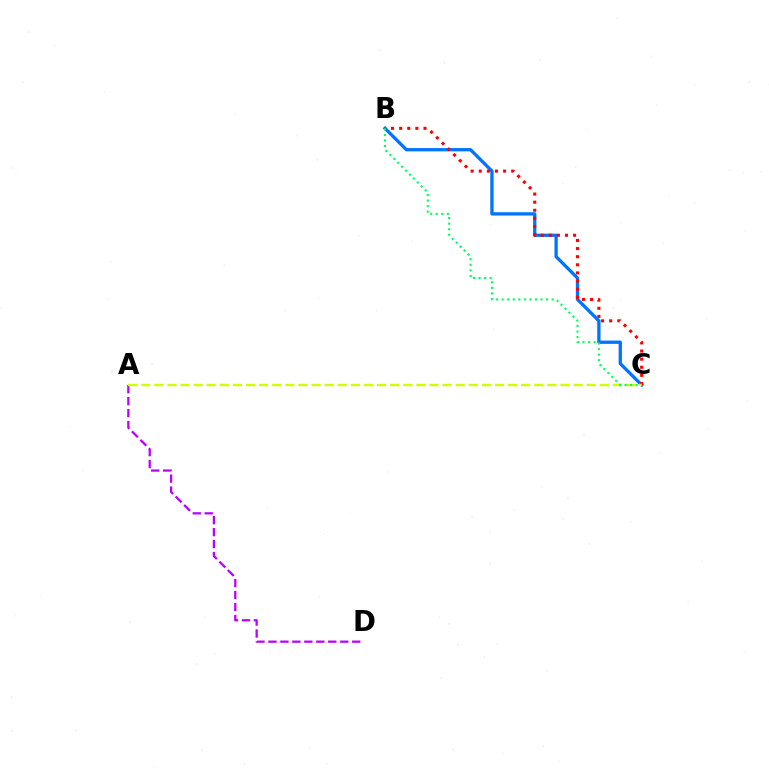{('B', 'C'): [{'color': '#0074ff', 'line_style': 'solid', 'thickness': 2.37}, {'color': '#ff0000', 'line_style': 'dotted', 'thickness': 2.2}, {'color': '#00ff5c', 'line_style': 'dotted', 'thickness': 1.51}], ('A', 'D'): [{'color': '#b900ff', 'line_style': 'dashed', 'thickness': 1.63}], ('A', 'C'): [{'color': '#d1ff00', 'line_style': 'dashed', 'thickness': 1.78}]}